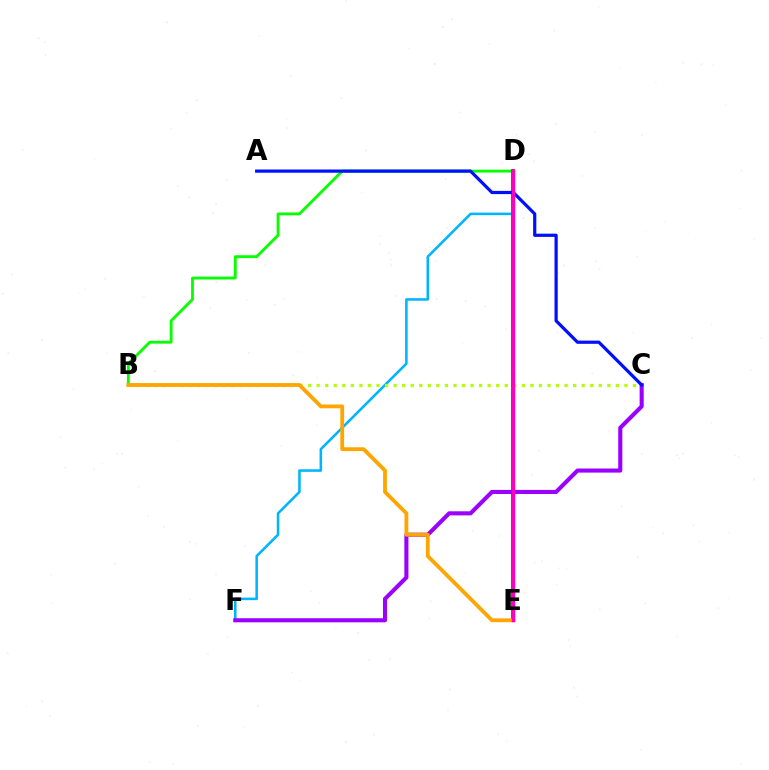{('D', 'E'): [{'color': '#00ff9d', 'line_style': 'solid', 'thickness': 2.98}, {'color': '#ff0000', 'line_style': 'solid', 'thickness': 2.54}, {'color': '#ff00bd', 'line_style': 'solid', 'thickness': 2.45}], ('D', 'F'): [{'color': '#00b5ff', 'line_style': 'solid', 'thickness': 1.84}], ('B', 'D'): [{'color': '#08ff00', 'line_style': 'solid', 'thickness': 2.06}], ('B', 'C'): [{'color': '#b3ff00', 'line_style': 'dotted', 'thickness': 2.32}], ('C', 'F'): [{'color': '#9b00ff', 'line_style': 'solid', 'thickness': 2.94}], ('B', 'E'): [{'color': '#ffa500', 'line_style': 'solid', 'thickness': 2.75}], ('A', 'C'): [{'color': '#0010ff', 'line_style': 'solid', 'thickness': 2.31}]}